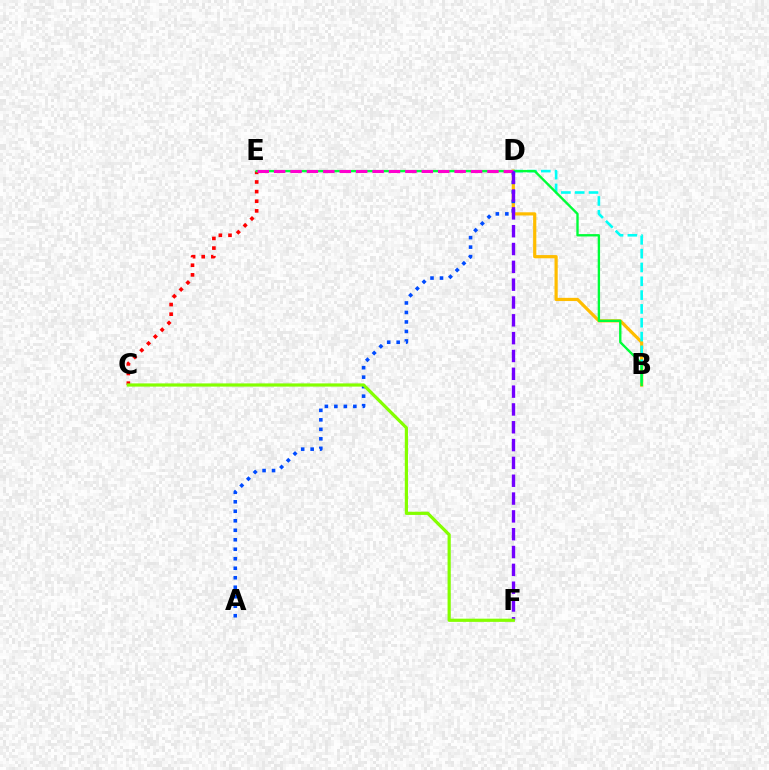{('B', 'D'): [{'color': '#ffbd00', 'line_style': 'solid', 'thickness': 2.3}, {'color': '#00fff6', 'line_style': 'dashed', 'thickness': 1.88}], ('C', 'E'): [{'color': '#ff0000', 'line_style': 'dotted', 'thickness': 2.62}], ('B', 'E'): [{'color': '#00ff39', 'line_style': 'solid', 'thickness': 1.7}], ('A', 'D'): [{'color': '#004bff', 'line_style': 'dotted', 'thickness': 2.58}], ('D', 'E'): [{'color': '#ff00cf', 'line_style': 'dashed', 'thickness': 2.23}], ('D', 'F'): [{'color': '#7200ff', 'line_style': 'dashed', 'thickness': 2.42}], ('C', 'F'): [{'color': '#84ff00', 'line_style': 'solid', 'thickness': 2.3}]}